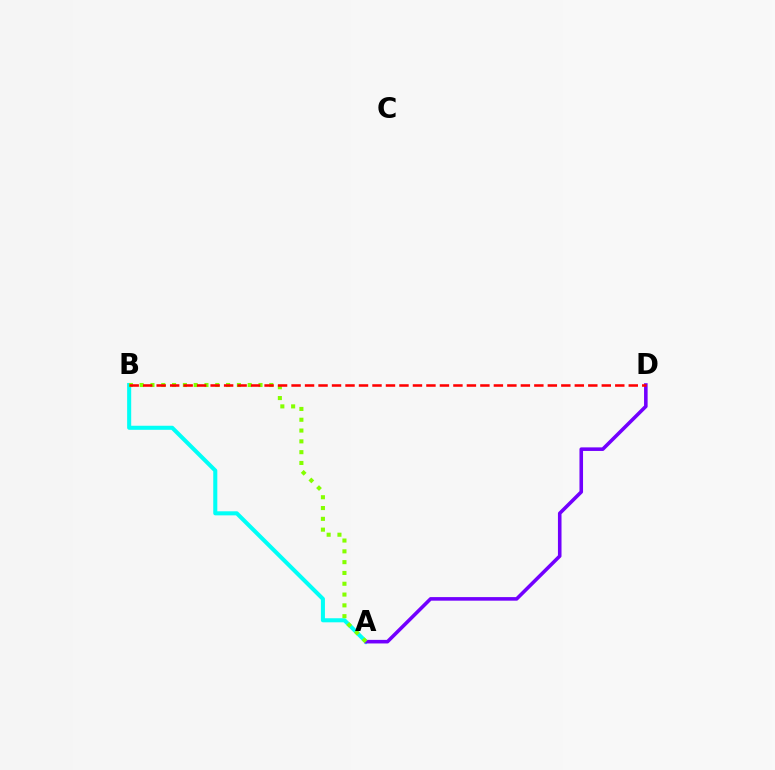{('A', 'B'): [{'color': '#00fff6', 'line_style': 'solid', 'thickness': 2.92}, {'color': '#84ff00', 'line_style': 'dotted', 'thickness': 2.94}], ('A', 'D'): [{'color': '#7200ff', 'line_style': 'solid', 'thickness': 2.57}], ('B', 'D'): [{'color': '#ff0000', 'line_style': 'dashed', 'thickness': 1.83}]}